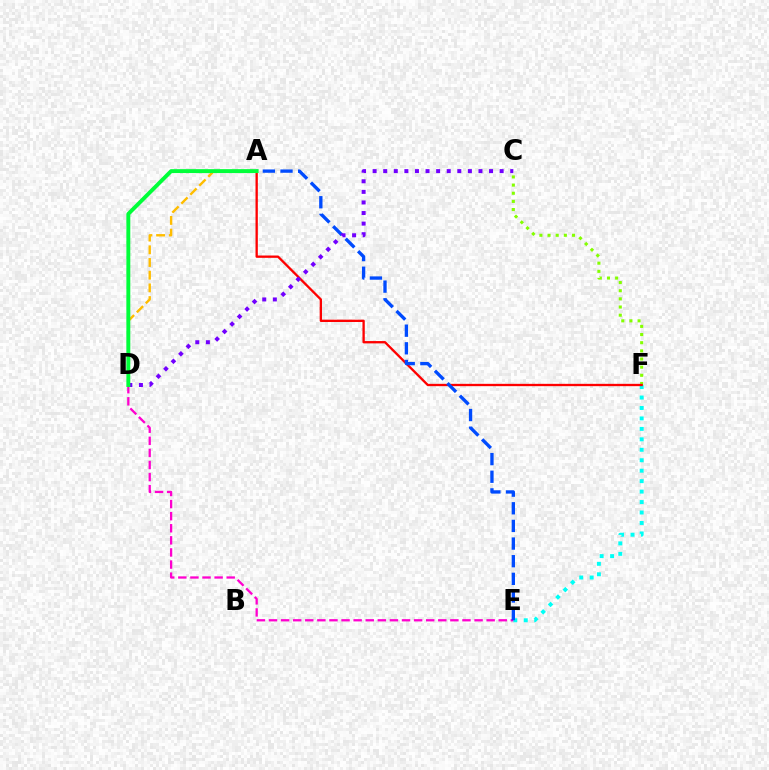{('A', 'D'): [{'color': '#ffbd00', 'line_style': 'dashed', 'thickness': 1.72}, {'color': '#00ff39', 'line_style': 'solid', 'thickness': 2.82}], ('E', 'F'): [{'color': '#00fff6', 'line_style': 'dotted', 'thickness': 2.84}], ('D', 'E'): [{'color': '#ff00cf', 'line_style': 'dashed', 'thickness': 1.64}], ('C', 'F'): [{'color': '#84ff00', 'line_style': 'dotted', 'thickness': 2.22}], ('A', 'F'): [{'color': '#ff0000', 'line_style': 'solid', 'thickness': 1.67}], ('A', 'E'): [{'color': '#004bff', 'line_style': 'dashed', 'thickness': 2.4}], ('C', 'D'): [{'color': '#7200ff', 'line_style': 'dotted', 'thickness': 2.88}]}